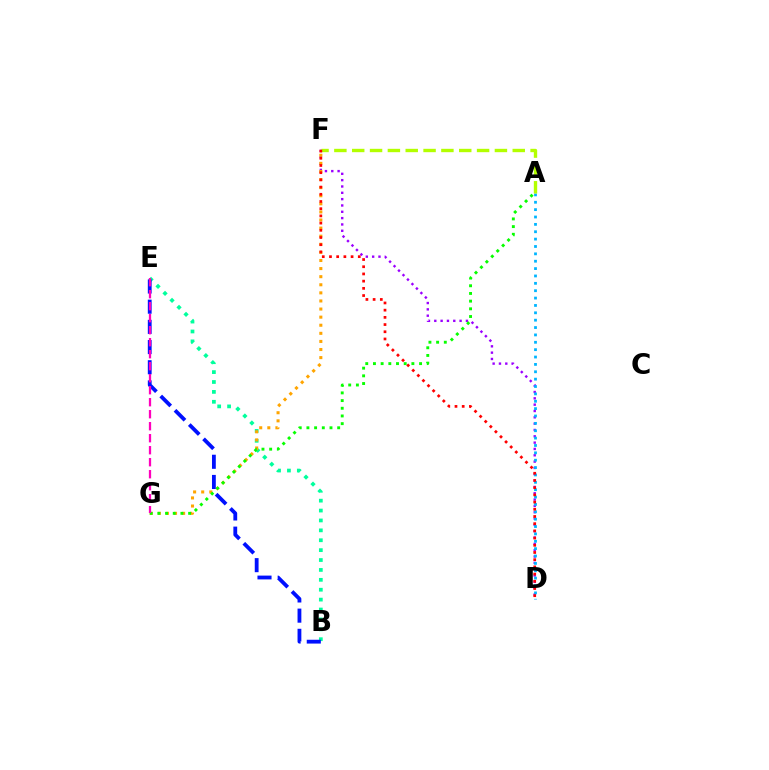{('D', 'F'): [{'color': '#9b00ff', 'line_style': 'dotted', 'thickness': 1.72}, {'color': '#ff0000', 'line_style': 'dotted', 'thickness': 1.96}], ('B', 'E'): [{'color': '#00ff9d', 'line_style': 'dotted', 'thickness': 2.69}, {'color': '#0010ff', 'line_style': 'dashed', 'thickness': 2.74}], ('F', 'G'): [{'color': '#ffa500', 'line_style': 'dotted', 'thickness': 2.2}], ('A', 'D'): [{'color': '#00b5ff', 'line_style': 'dotted', 'thickness': 2.0}], ('A', 'F'): [{'color': '#b3ff00', 'line_style': 'dashed', 'thickness': 2.42}], ('A', 'G'): [{'color': '#08ff00', 'line_style': 'dotted', 'thickness': 2.09}], ('E', 'G'): [{'color': '#ff00bd', 'line_style': 'dashed', 'thickness': 1.63}]}